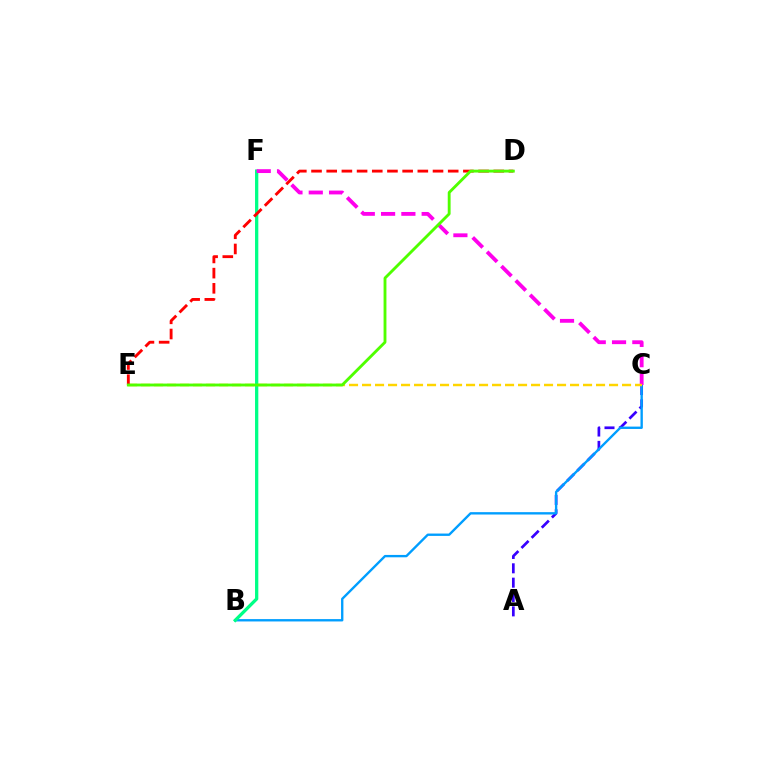{('A', 'C'): [{'color': '#3700ff', 'line_style': 'dashed', 'thickness': 1.95}], ('B', 'C'): [{'color': '#009eff', 'line_style': 'solid', 'thickness': 1.7}], ('B', 'F'): [{'color': '#00ff86', 'line_style': 'solid', 'thickness': 2.37}], ('C', 'F'): [{'color': '#ff00ed', 'line_style': 'dashed', 'thickness': 2.76}], ('C', 'E'): [{'color': '#ffd500', 'line_style': 'dashed', 'thickness': 1.77}], ('D', 'E'): [{'color': '#ff0000', 'line_style': 'dashed', 'thickness': 2.06}, {'color': '#4fff00', 'line_style': 'solid', 'thickness': 2.06}]}